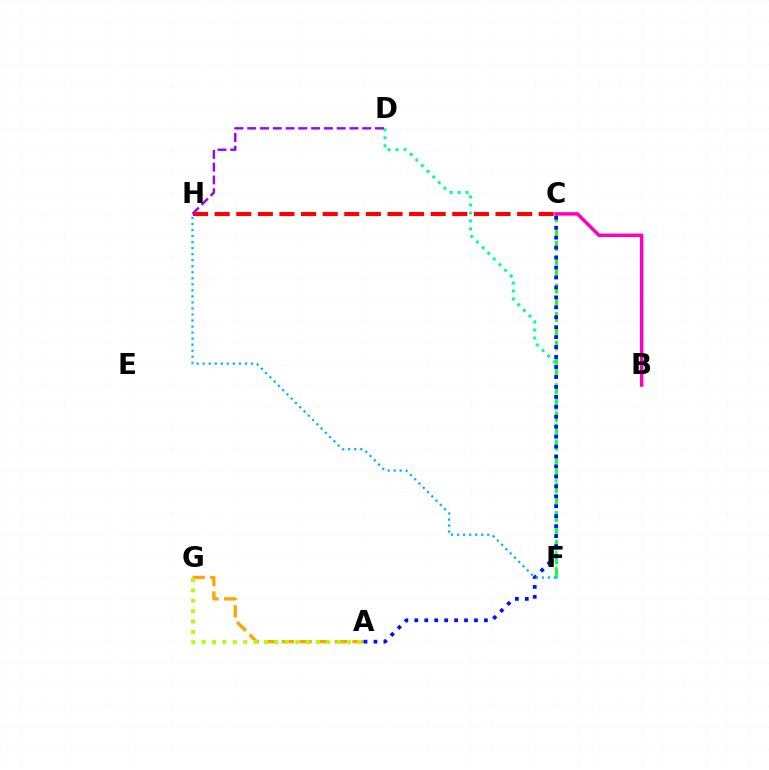{('C', 'F'): [{'color': '#08ff00', 'line_style': 'dashed', 'thickness': 1.94}], ('D', 'F'): [{'color': '#00ff9d', 'line_style': 'dotted', 'thickness': 2.17}], ('B', 'C'): [{'color': '#ff00bd', 'line_style': 'solid', 'thickness': 2.51}], ('A', 'G'): [{'color': '#ffa500', 'line_style': 'dashed', 'thickness': 2.39}, {'color': '#b3ff00', 'line_style': 'dotted', 'thickness': 2.82}], ('C', 'H'): [{'color': '#ff0000', 'line_style': 'dashed', 'thickness': 2.94}], ('A', 'C'): [{'color': '#0010ff', 'line_style': 'dotted', 'thickness': 2.7}], ('F', 'H'): [{'color': '#00b5ff', 'line_style': 'dotted', 'thickness': 1.64}], ('D', 'H'): [{'color': '#9b00ff', 'line_style': 'dashed', 'thickness': 1.74}]}